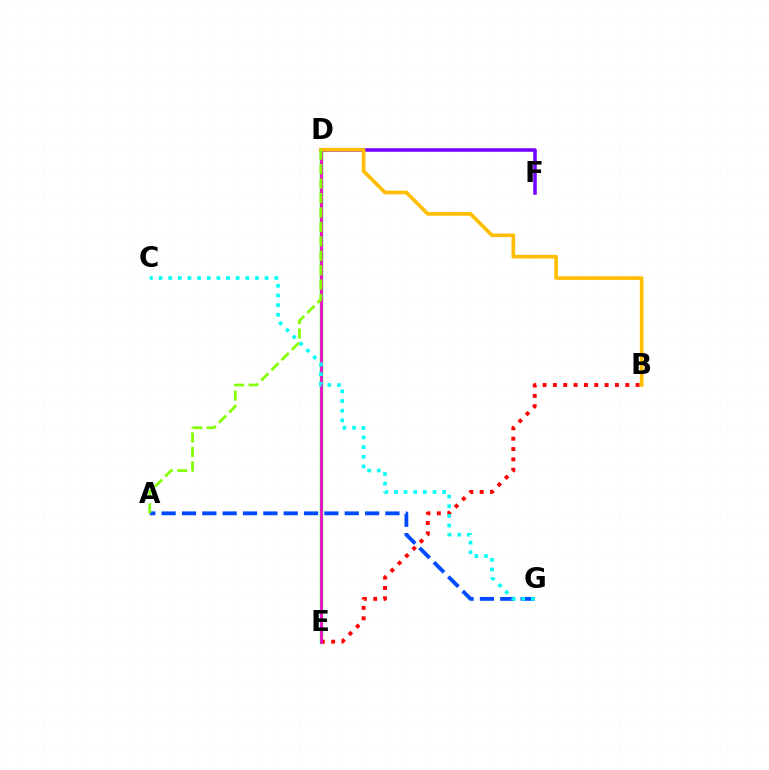{('D', 'E'): [{'color': '#00ff39', 'line_style': 'solid', 'thickness': 2.43}, {'color': '#ff00cf', 'line_style': 'solid', 'thickness': 1.92}], ('B', 'E'): [{'color': '#ff0000', 'line_style': 'dotted', 'thickness': 2.81}], ('D', 'F'): [{'color': '#7200ff', 'line_style': 'solid', 'thickness': 2.54}], ('A', 'G'): [{'color': '#004bff', 'line_style': 'dashed', 'thickness': 2.76}], ('C', 'G'): [{'color': '#00fff6', 'line_style': 'dotted', 'thickness': 2.62}], ('B', 'D'): [{'color': '#ffbd00', 'line_style': 'solid', 'thickness': 2.63}], ('A', 'D'): [{'color': '#84ff00', 'line_style': 'dashed', 'thickness': 1.96}]}